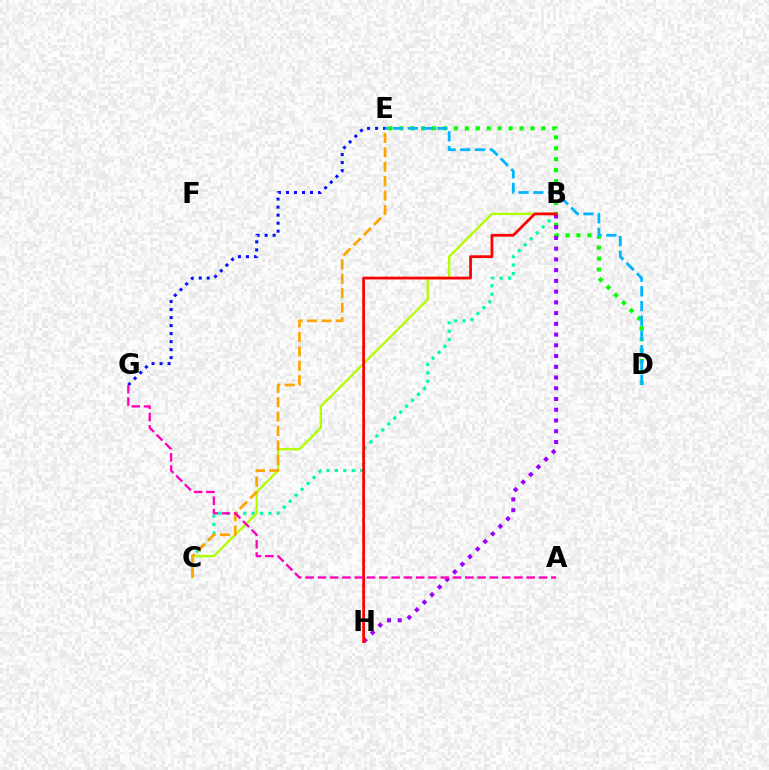{('D', 'E'): [{'color': '#08ff00', 'line_style': 'dotted', 'thickness': 2.97}, {'color': '#00b5ff', 'line_style': 'dashed', 'thickness': 2.0}], ('B', 'C'): [{'color': '#00ff9d', 'line_style': 'dotted', 'thickness': 2.29}, {'color': '#b3ff00', 'line_style': 'solid', 'thickness': 1.7}], ('B', 'H'): [{'color': '#9b00ff', 'line_style': 'dotted', 'thickness': 2.92}, {'color': '#ff0000', 'line_style': 'solid', 'thickness': 1.98}], ('C', 'E'): [{'color': '#ffa500', 'line_style': 'dashed', 'thickness': 1.96}], ('E', 'G'): [{'color': '#0010ff', 'line_style': 'dotted', 'thickness': 2.18}], ('A', 'G'): [{'color': '#ff00bd', 'line_style': 'dashed', 'thickness': 1.67}]}